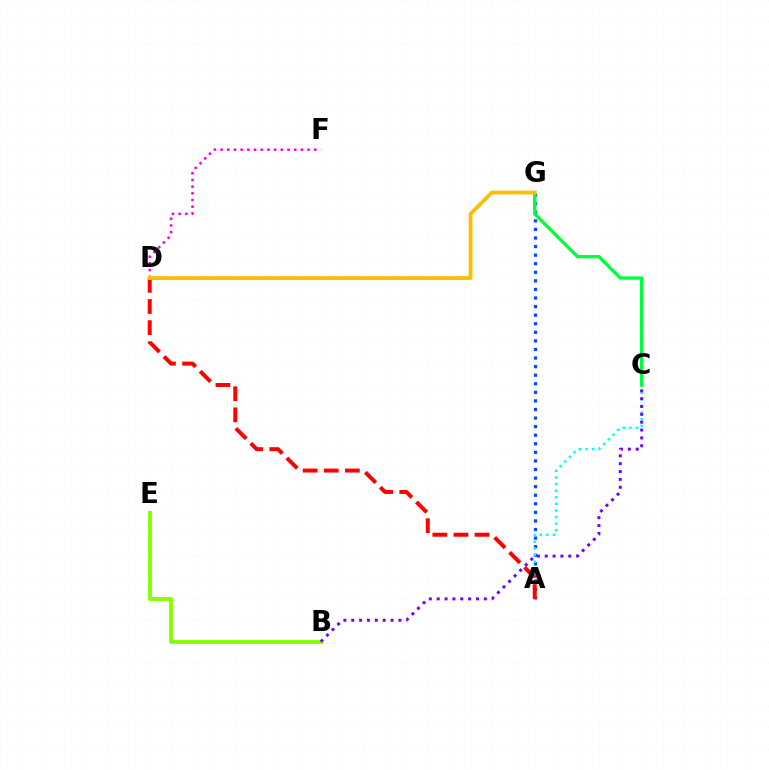{('B', 'E'): [{'color': '#84ff00', 'line_style': 'solid', 'thickness': 2.76}], ('A', 'G'): [{'color': '#004bff', 'line_style': 'dotted', 'thickness': 2.33}], ('D', 'F'): [{'color': '#ff00cf', 'line_style': 'dotted', 'thickness': 1.82}], ('A', 'C'): [{'color': '#00fff6', 'line_style': 'dotted', 'thickness': 1.79}], ('B', 'C'): [{'color': '#7200ff', 'line_style': 'dotted', 'thickness': 2.14}], ('C', 'G'): [{'color': '#00ff39', 'line_style': 'solid', 'thickness': 2.38}], ('A', 'D'): [{'color': '#ff0000', 'line_style': 'dashed', 'thickness': 2.87}], ('D', 'G'): [{'color': '#ffbd00', 'line_style': 'solid', 'thickness': 2.73}]}